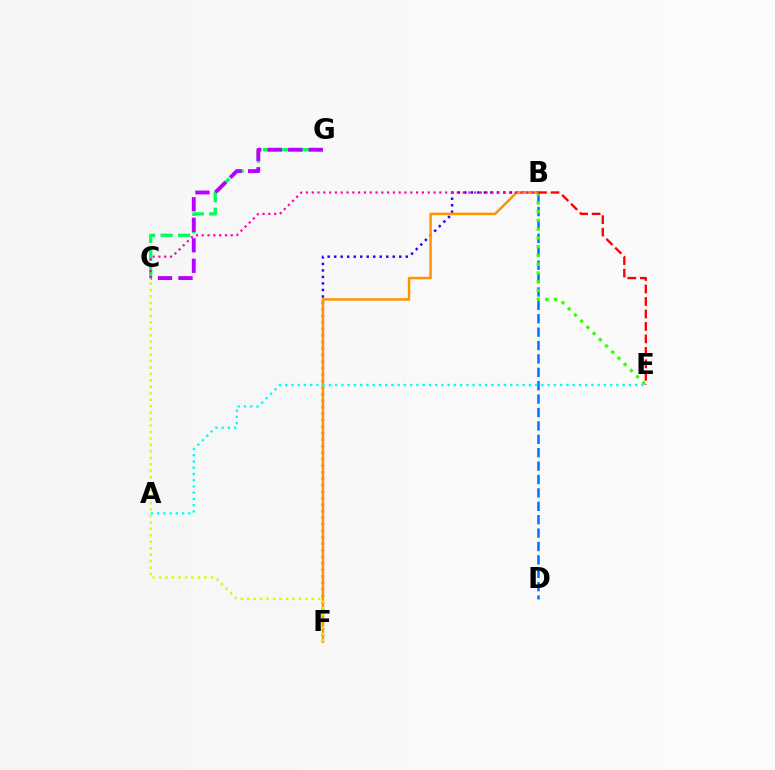{('B', 'D'): [{'color': '#0074ff', 'line_style': 'dashed', 'thickness': 1.82}], ('C', 'G'): [{'color': '#00ff5c', 'line_style': 'dashed', 'thickness': 2.38}, {'color': '#b900ff', 'line_style': 'dashed', 'thickness': 2.79}], ('B', 'E'): [{'color': '#3dff00', 'line_style': 'dotted', 'thickness': 2.38}, {'color': '#ff0000', 'line_style': 'dashed', 'thickness': 1.69}], ('B', 'F'): [{'color': '#2500ff', 'line_style': 'dotted', 'thickness': 1.77}, {'color': '#ff9400', 'line_style': 'solid', 'thickness': 1.81}], ('C', 'F'): [{'color': '#d1ff00', 'line_style': 'dotted', 'thickness': 1.75}], ('B', 'C'): [{'color': '#ff00ac', 'line_style': 'dotted', 'thickness': 1.58}], ('A', 'E'): [{'color': '#00fff6', 'line_style': 'dotted', 'thickness': 1.7}]}